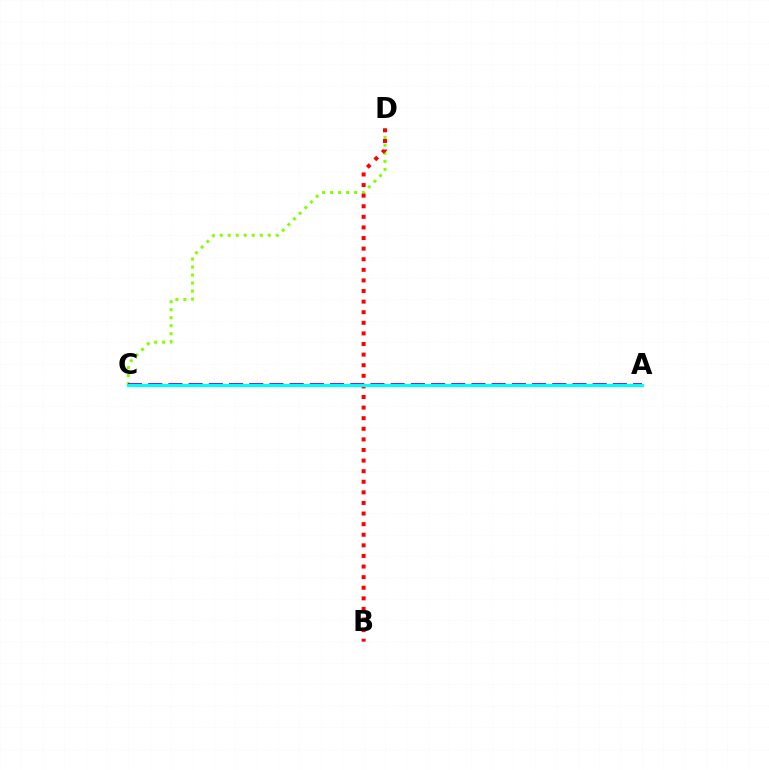{('C', 'D'): [{'color': '#84ff00', 'line_style': 'dotted', 'thickness': 2.17}], ('A', 'C'): [{'color': '#7200ff', 'line_style': 'dashed', 'thickness': 2.74}, {'color': '#00fff6', 'line_style': 'solid', 'thickness': 2.25}], ('B', 'D'): [{'color': '#ff0000', 'line_style': 'dotted', 'thickness': 2.88}]}